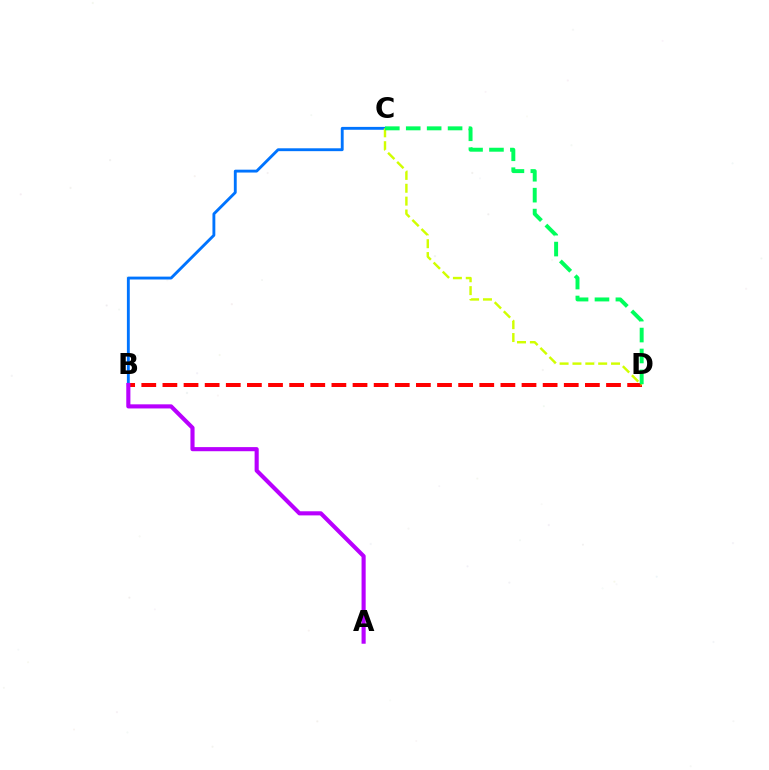{('B', 'D'): [{'color': '#ff0000', 'line_style': 'dashed', 'thickness': 2.87}], ('B', 'C'): [{'color': '#0074ff', 'line_style': 'solid', 'thickness': 2.06}], ('C', 'D'): [{'color': '#d1ff00', 'line_style': 'dashed', 'thickness': 1.75}, {'color': '#00ff5c', 'line_style': 'dashed', 'thickness': 2.84}], ('A', 'B'): [{'color': '#b900ff', 'line_style': 'solid', 'thickness': 2.96}]}